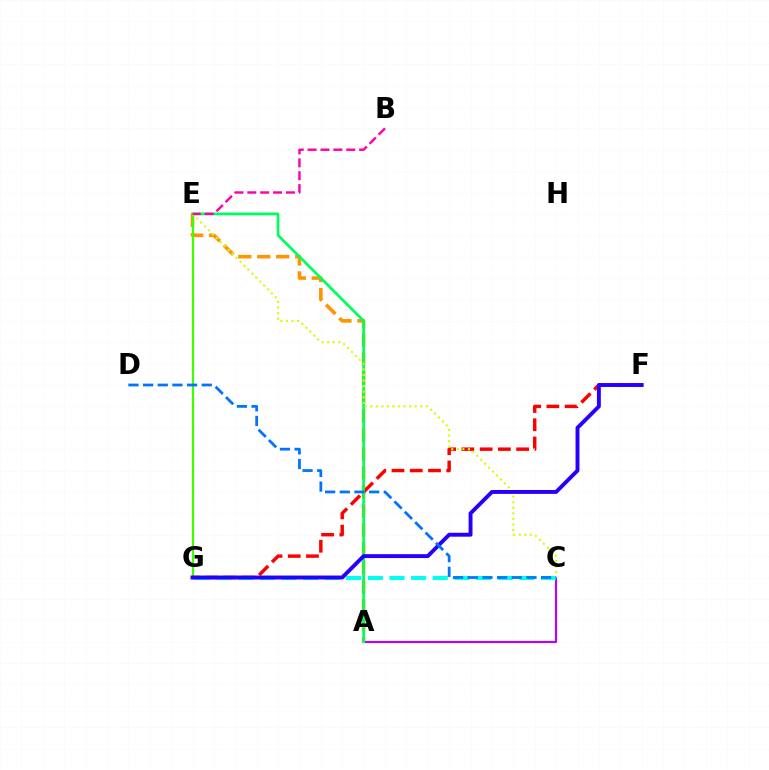{('A', 'C'): [{'color': '#b900ff', 'line_style': 'solid', 'thickness': 1.54}], ('A', 'E'): [{'color': '#ff9400', 'line_style': 'dashed', 'thickness': 2.58}, {'color': '#00ff5c', 'line_style': 'solid', 'thickness': 1.96}], ('E', 'G'): [{'color': '#3dff00', 'line_style': 'solid', 'thickness': 1.56}], ('F', 'G'): [{'color': '#ff0000', 'line_style': 'dashed', 'thickness': 2.48}, {'color': '#2500ff', 'line_style': 'solid', 'thickness': 2.81}], ('C', 'G'): [{'color': '#00fff6', 'line_style': 'dashed', 'thickness': 2.94}], ('C', 'E'): [{'color': '#d1ff00', 'line_style': 'dotted', 'thickness': 1.51}], ('B', 'E'): [{'color': '#ff00ac', 'line_style': 'dashed', 'thickness': 1.75}], ('C', 'D'): [{'color': '#0074ff', 'line_style': 'dashed', 'thickness': 1.99}]}